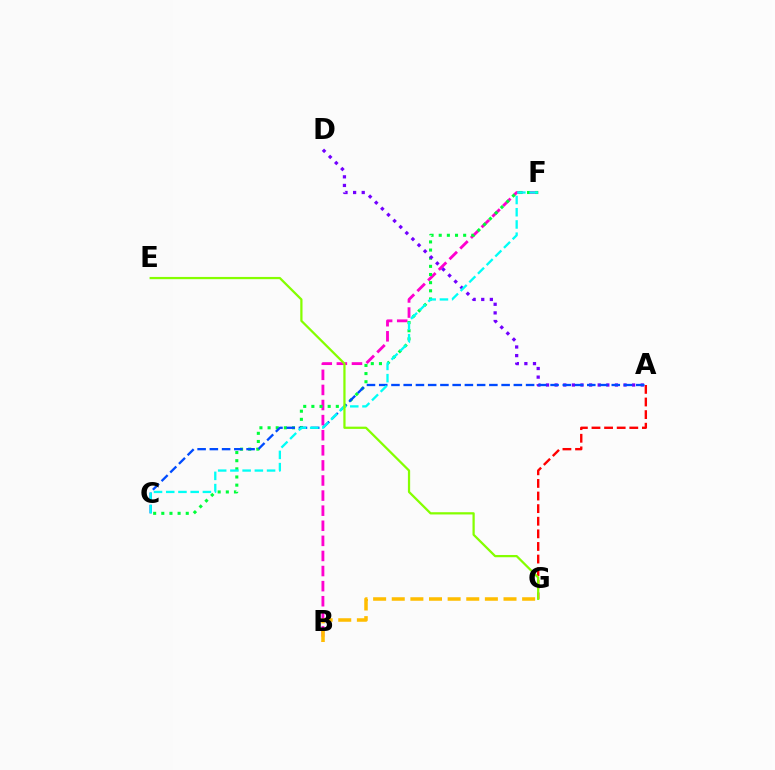{('B', 'F'): [{'color': '#ff00cf', 'line_style': 'dashed', 'thickness': 2.05}], ('C', 'F'): [{'color': '#00ff39', 'line_style': 'dotted', 'thickness': 2.21}, {'color': '#00fff6', 'line_style': 'dashed', 'thickness': 1.66}], ('A', 'G'): [{'color': '#ff0000', 'line_style': 'dashed', 'thickness': 1.71}], ('A', 'D'): [{'color': '#7200ff', 'line_style': 'dotted', 'thickness': 2.34}], ('A', 'C'): [{'color': '#004bff', 'line_style': 'dashed', 'thickness': 1.66}], ('B', 'G'): [{'color': '#ffbd00', 'line_style': 'dashed', 'thickness': 2.53}], ('E', 'G'): [{'color': '#84ff00', 'line_style': 'solid', 'thickness': 1.62}]}